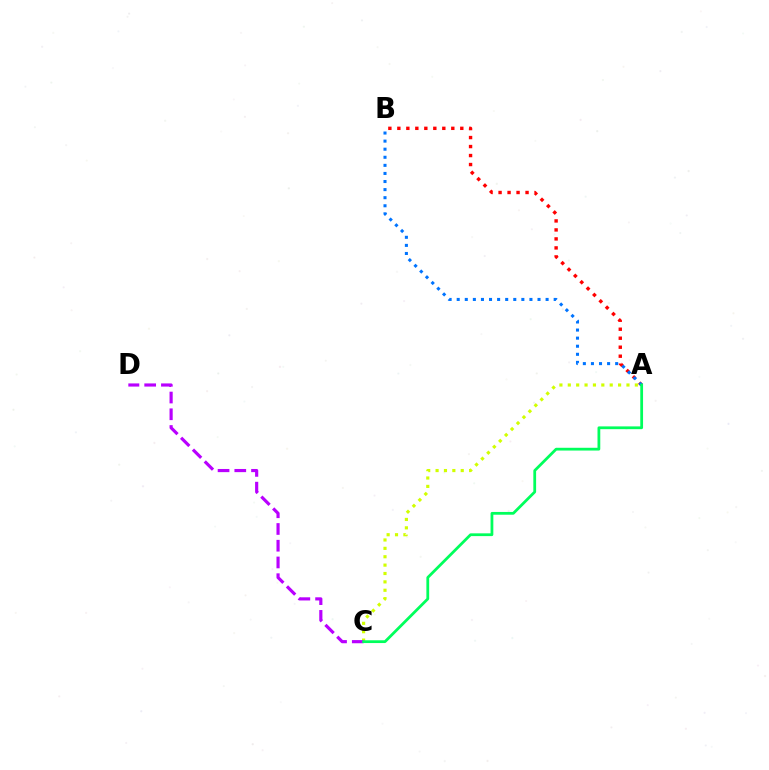{('A', 'C'): [{'color': '#d1ff00', 'line_style': 'dotted', 'thickness': 2.28}, {'color': '#00ff5c', 'line_style': 'solid', 'thickness': 2.0}], ('C', 'D'): [{'color': '#b900ff', 'line_style': 'dashed', 'thickness': 2.27}], ('A', 'B'): [{'color': '#ff0000', 'line_style': 'dotted', 'thickness': 2.44}, {'color': '#0074ff', 'line_style': 'dotted', 'thickness': 2.2}]}